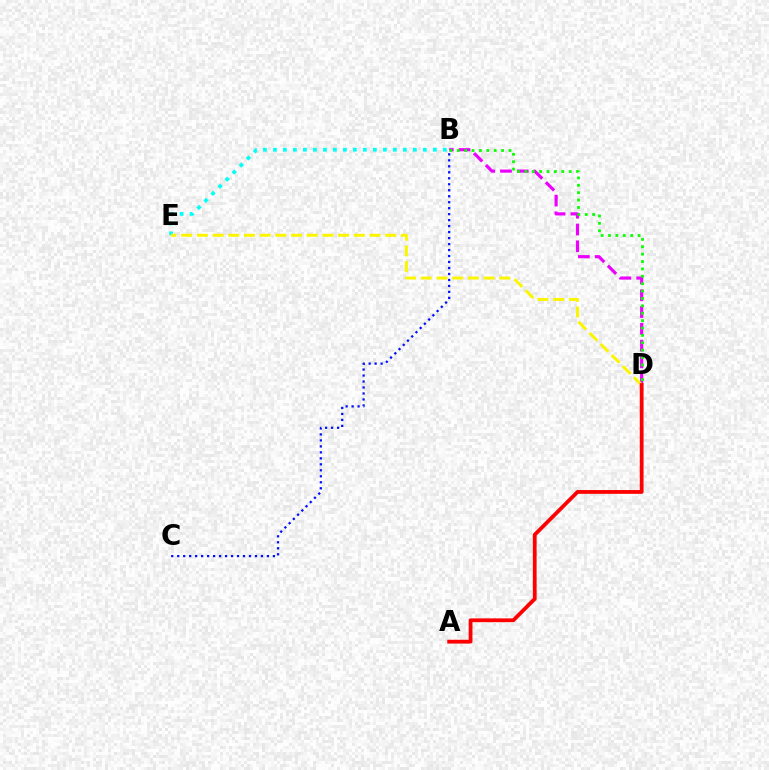{('B', 'E'): [{'color': '#00fff6', 'line_style': 'dotted', 'thickness': 2.72}], ('B', 'D'): [{'color': '#ee00ff', 'line_style': 'dashed', 'thickness': 2.28}, {'color': '#08ff00', 'line_style': 'dotted', 'thickness': 2.01}], ('D', 'E'): [{'color': '#fcf500', 'line_style': 'dashed', 'thickness': 2.13}], ('B', 'C'): [{'color': '#0010ff', 'line_style': 'dotted', 'thickness': 1.63}], ('A', 'D'): [{'color': '#ff0000', 'line_style': 'solid', 'thickness': 2.73}]}